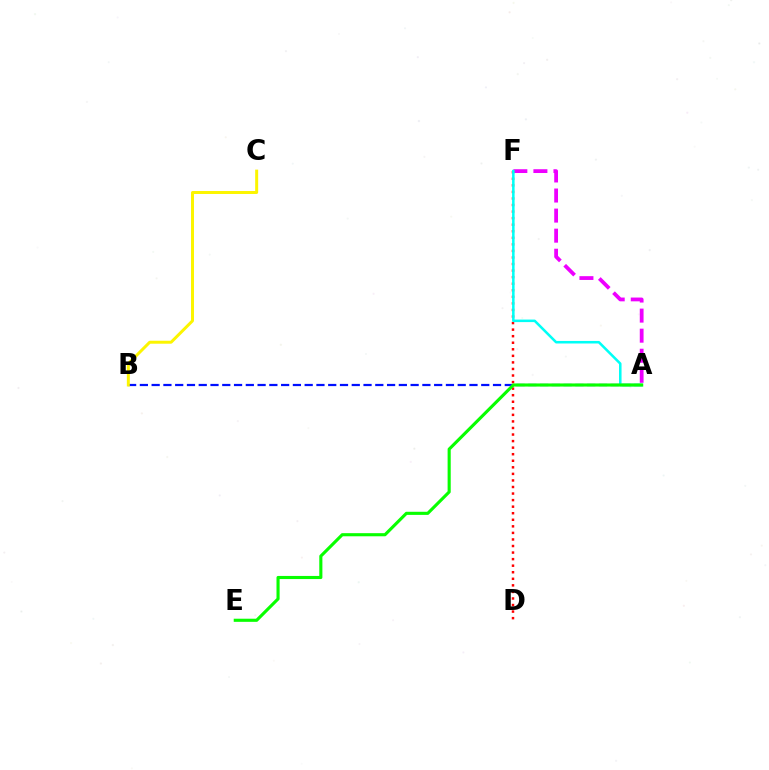{('A', 'B'): [{'color': '#0010ff', 'line_style': 'dashed', 'thickness': 1.6}], ('D', 'F'): [{'color': '#ff0000', 'line_style': 'dotted', 'thickness': 1.78}], ('A', 'F'): [{'color': '#ee00ff', 'line_style': 'dashed', 'thickness': 2.73}, {'color': '#00fff6', 'line_style': 'solid', 'thickness': 1.83}], ('B', 'C'): [{'color': '#fcf500', 'line_style': 'solid', 'thickness': 2.14}], ('A', 'E'): [{'color': '#08ff00', 'line_style': 'solid', 'thickness': 2.24}]}